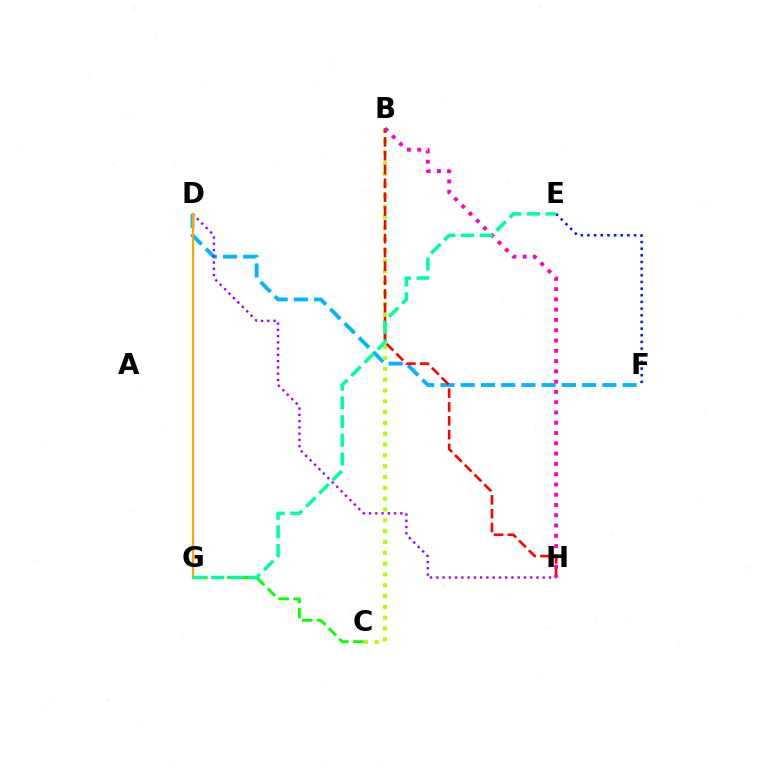{('E', 'F'): [{'color': '#0010ff', 'line_style': 'dotted', 'thickness': 1.81}], ('D', 'F'): [{'color': '#00b5ff', 'line_style': 'dashed', 'thickness': 2.75}], ('C', 'G'): [{'color': '#08ff00', 'line_style': 'dashed', 'thickness': 2.04}], ('D', 'H'): [{'color': '#9b00ff', 'line_style': 'dotted', 'thickness': 1.7}], ('B', 'C'): [{'color': '#b3ff00', 'line_style': 'dotted', 'thickness': 2.94}], ('B', 'H'): [{'color': '#ff0000', 'line_style': 'dashed', 'thickness': 1.88}, {'color': '#ff00bd', 'line_style': 'dotted', 'thickness': 2.79}], ('D', 'G'): [{'color': '#ffa500', 'line_style': 'solid', 'thickness': 1.59}], ('E', 'G'): [{'color': '#00ff9d', 'line_style': 'dashed', 'thickness': 2.54}]}